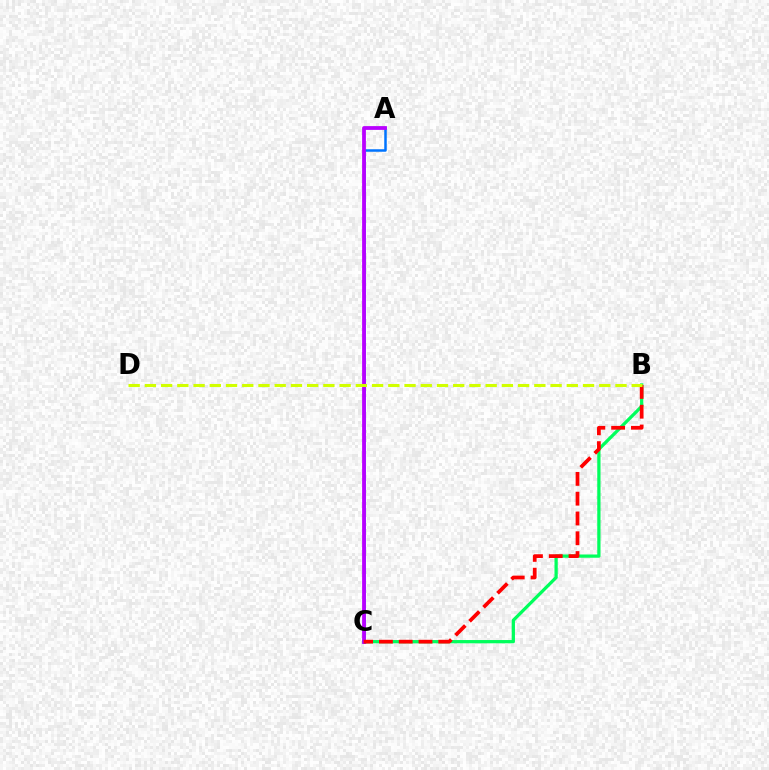{('B', 'C'): [{'color': '#00ff5c', 'line_style': 'solid', 'thickness': 2.34}, {'color': '#ff0000', 'line_style': 'dashed', 'thickness': 2.69}], ('A', 'C'): [{'color': '#0074ff', 'line_style': 'solid', 'thickness': 1.8}, {'color': '#b900ff', 'line_style': 'solid', 'thickness': 2.72}], ('B', 'D'): [{'color': '#d1ff00', 'line_style': 'dashed', 'thickness': 2.2}]}